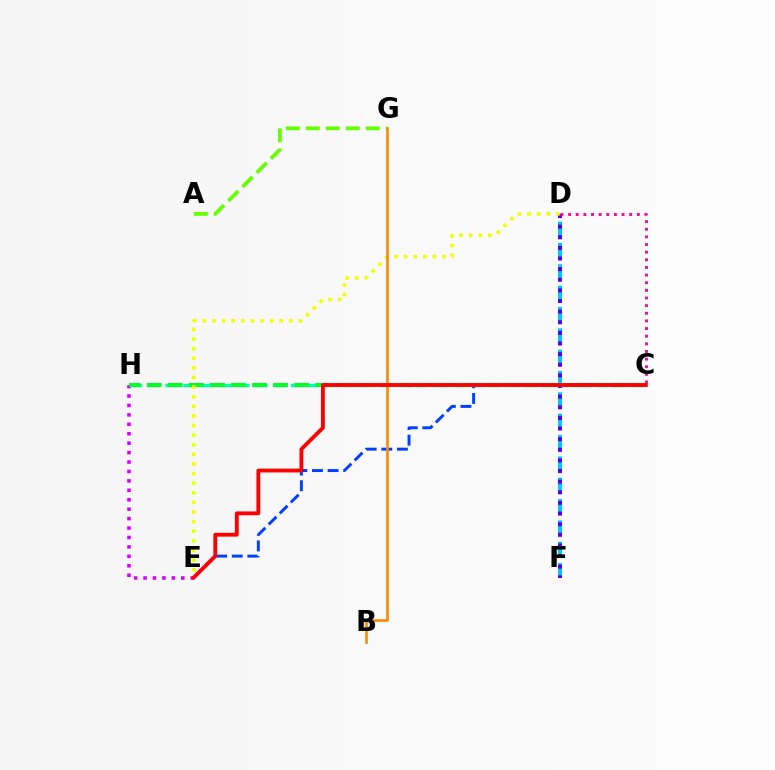{('C', 'H'): [{'color': '#00ffaf', 'line_style': 'dashed', 'thickness': 2.44}, {'color': '#00ff27', 'line_style': 'dashed', 'thickness': 2.86}], ('D', 'F'): [{'color': '#00c7ff', 'line_style': 'dashed', 'thickness': 2.9}, {'color': '#4f00ff', 'line_style': 'dotted', 'thickness': 2.89}], ('E', 'H'): [{'color': '#d600ff', 'line_style': 'dotted', 'thickness': 2.56}], ('A', 'G'): [{'color': '#66ff00', 'line_style': 'dashed', 'thickness': 2.71}], ('C', 'E'): [{'color': '#003fff', 'line_style': 'dashed', 'thickness': 2.12}, {'color': '#ff0000', 'line_style': 'solid', 'thickness': 2.75}], ('D', 'E'): [{'color': '#eeff00', 'line_style': 'dotted', 'thickness': 2.61}], ('C', 'D'): [{'color': '#ff00a0', 'line_style': 'dotted', 'thickness': 2.08}], ('B', 'G'): [{'color': '#ff8800', 'line_style': 'solid', 'thickness': 1.89}]}